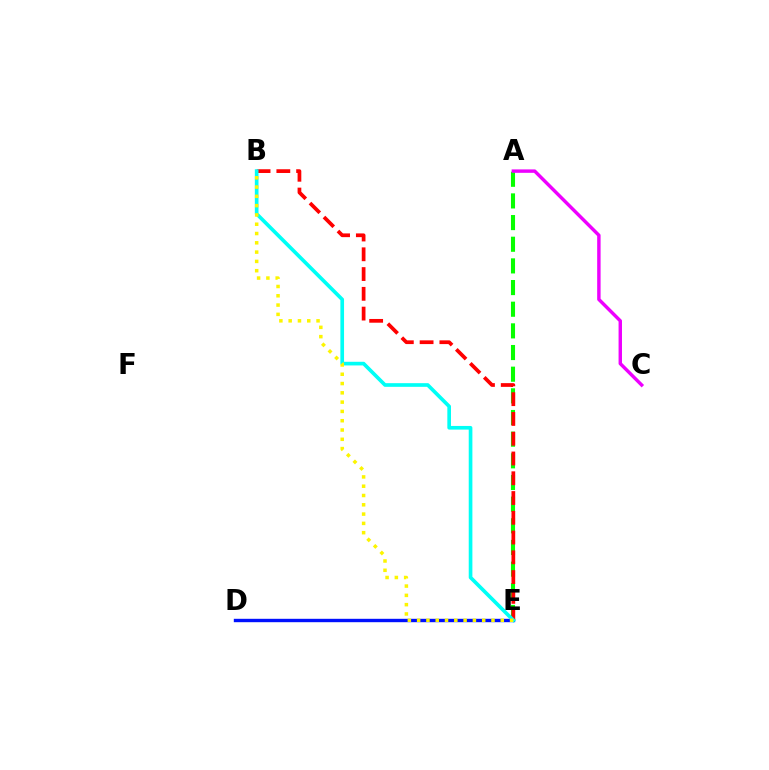{('D', 'E'): [{'color': '#0010ff', 'line_style': 'solid', 'thickness': 2.44}], ('A', 'E'): [{'color': '#08ff00', 'line_style': 'dashed', 'thickness': 2.94}], ('B', 'E'): [{'color': '#ff0000', 'line_style': 'dashed', 'thickness': 2.69}, {'color': '#00fff6', 'line_style': 'solid', 'thickness': 2.63}, {'color': '#fcf500', 'line_style': 'dotted', 'thickness': 2.53}], ('A', 'C'): [{'color': '#ee00ff', 'line_style': 'solid', 'thickness': 2.46}]}